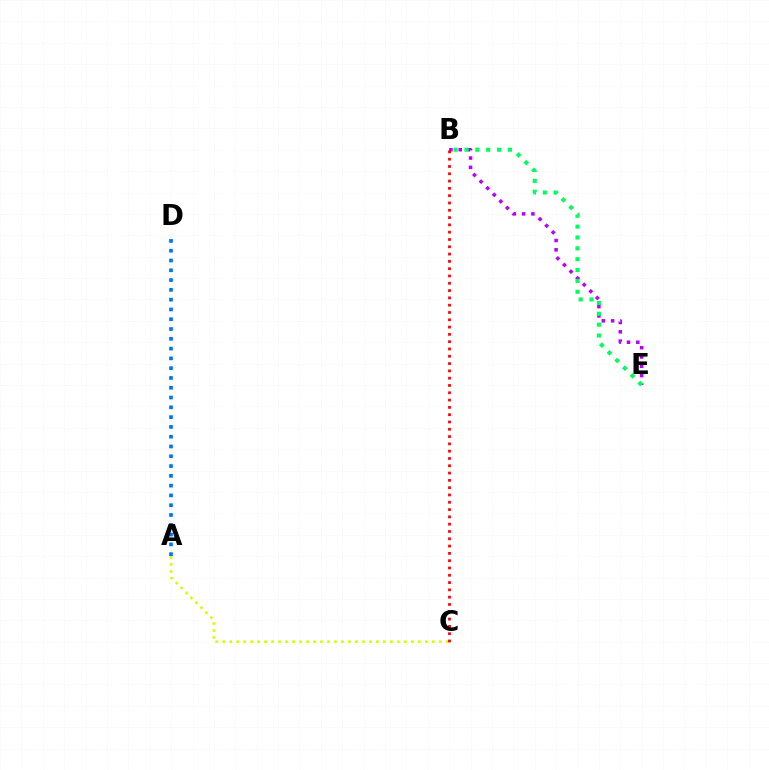{('B', 'E'): [{'color': '#b900ff', 'line_style': 'dotted', 'thickness': 2.53}, {'color': '#00ff5c', 'line_style': 'dotted', 'thickness': 2.95}], ('A', 'C'): [{'color': '#d1ff00', 'line_style': 'dotted', 'thickness': 1.9}], ('A', 'D'): [{'color': '#0074ff', 'line_style': 'dotted', 'thickness': 2.66}], ('B', 'C'): [{'color': '#ff0000', 'line_style': 'dotted', 'thickness': 1.98}]}